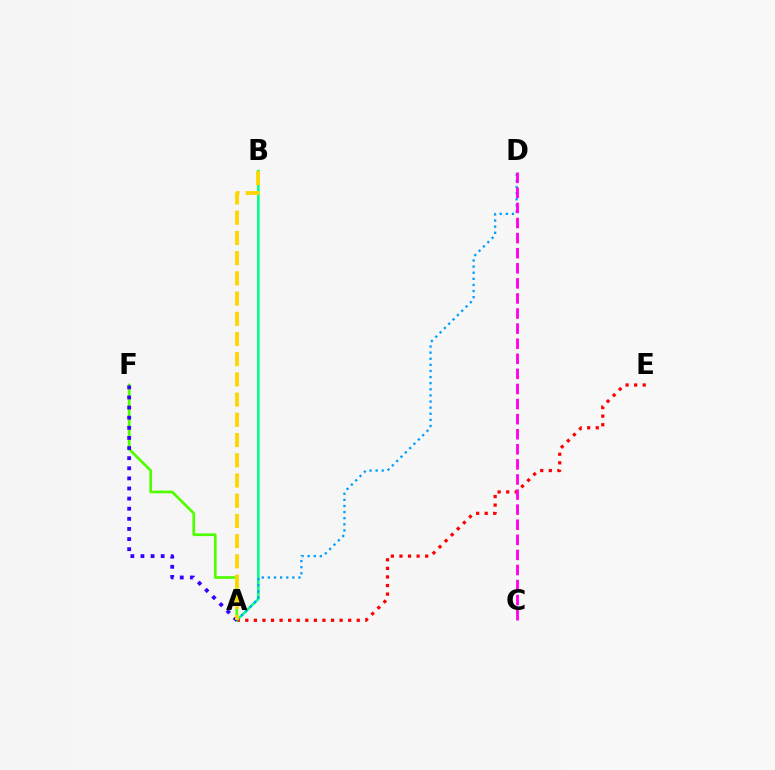{('A', 'B'): [{'color': '#00ff86', 'line_style': 'solid', 'thickness': 1.82}, {'color': '#ffd500', 'line_style': 'dashed', 'thickness': 2.75}], ('A', 'E'): [{'color': '#ff0000', 'line_style': 'dotted', 'thickness': 2.33}], ('A', 'F'): [{'color': '#4fff00', 'line_style': 'solid', 'thickness': 1.94}, {'color': '#3700ff', 'line_style': 'dotted', 'thickness': 2.75}], ('A', 'D'): [{'color': '#009eff', 'line_style': 'dotted', 'thickness': 1.66}], ('C', 'D'): [{'color': '#ff00ed', 'line_style': 'dashed', 'thickness': 2.05}]}